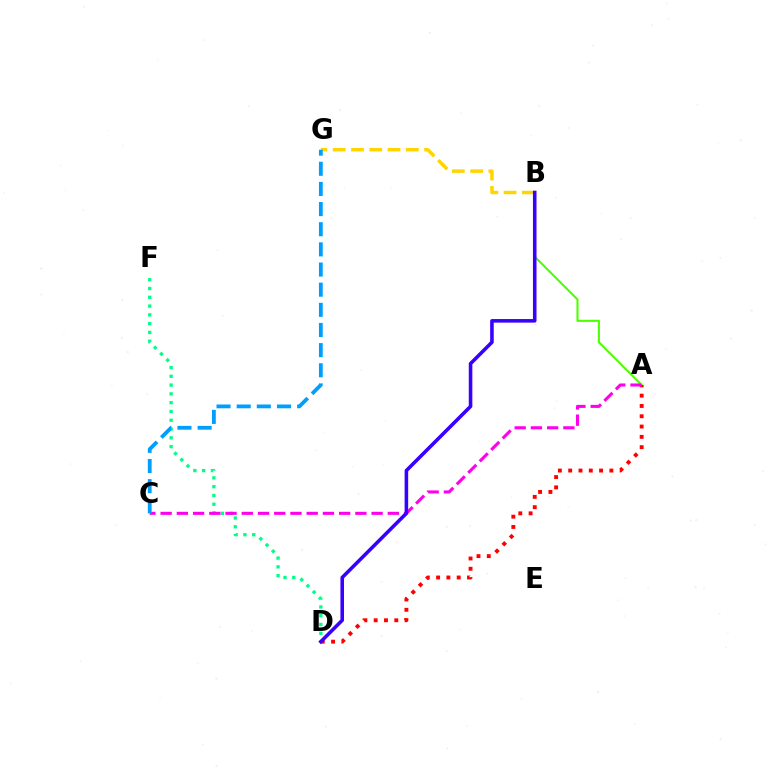{('A', 'B'): [{'color': '#4fff00', 'line_style': 'solid', 'thickness': 1.51}], ('B', 'G'): [{'color': '#ffd500', 'line_style': 'dashed', 'thickness': 2.48}], ('A', 'D'): [{'color': '#ff0000', 'line_style': 'dotted', 'thickness': 2.8}], ('D', 'F'): [{'color': '#00ff86', 'line_style': 'dotted', 'thickness': 2.39}], ('A', 'C'): [{'color': '#ff00ed', 'line_style': 'dashed', 'thickness': 2.2}], ('B', 'D'): [{'color': '#3700ff', 'line_style': 'solid', 'thickness': 2.57}], ('C', 'G'): [{'color': '#009eff', 'line_style': 'dashed', 'thickness': 2.74}]}